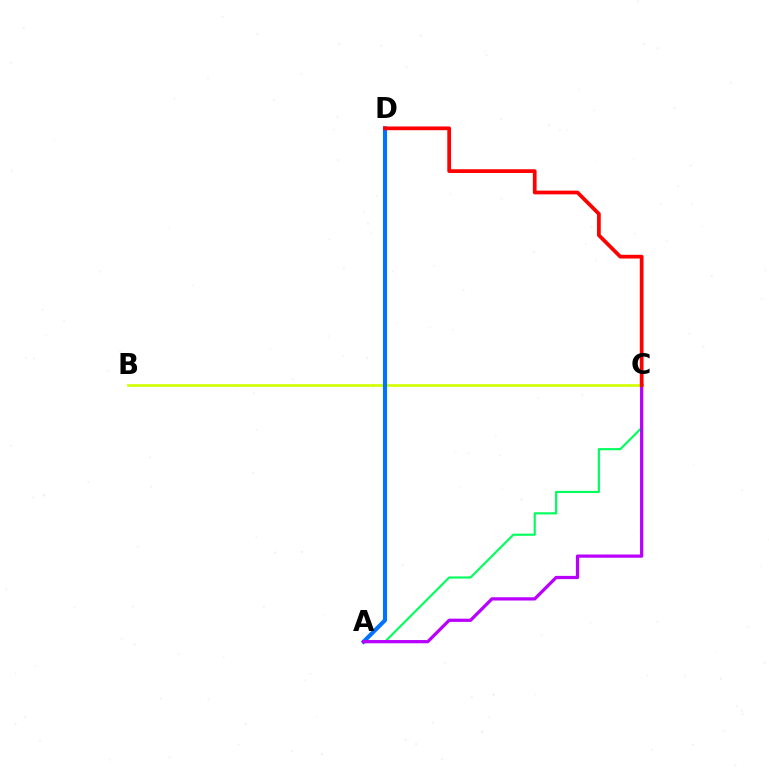{('B', 'C'): [{'color': '#d1ff00', 'line_style': 'solid', 'thickness': 1.92}], ('A', 'D'): [{'color': '#0074ff', 'line_style': 'solid', 'thickness': 2.95}], ('A', 'C'): [{'color': '#00ff5c', 'line_style': 'solid', 'thickness': 1.54}, {'color': '#b900ff', 'line_style': 'solid', 'thickness': 2.33}], ('C', 'D'): [{'color': '#ff0000', 'line_style': 'solid', 'thickness': 2.68}]}